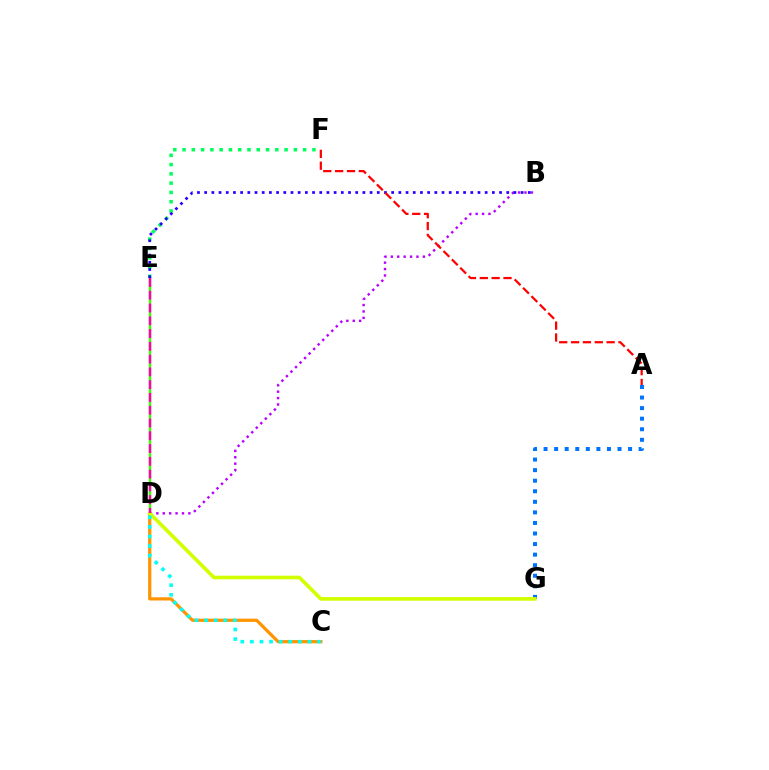{('E', 'F'): [{'color': '#00ff5c', 'line_style': 'dotted', 'thickness': 2.52}], ('C', 'D'): [{'color': '#ff9400', 'line_style': 'solid', 'thickness': 2.32}, {'color': '#00fff6', 'line_style': 'dotted', 'thickness': 2.61}], ('B', 'D'): [{'color': '#b900ff', 'line_style': 'dotted', 'thickness': 1.74}], ('D', 'E'): [{'color': '#3dff00', 'line_style': 'solid', 'thickness': 1.75}, {'color': '#ff00ac', 'line_style': 'dashed', 'thickness': 1.74}], ('A', 'G'): [{'color': '#0074ff', 'line_style': 'dotted', 'thickness': 2.87}], ('B', 'E'): [{'color': '#2500ff', 'line_style': 'dotted', 'thickness': 1.95}], ('A', 'F'): [{'color': '#ff0000', 'line_style': 'dashed', 'thickness': 1.61}], ('D', 'G'): [{'color': '#d1ff00', 'line_style': 'solid', 'thickness': 2.62}]}